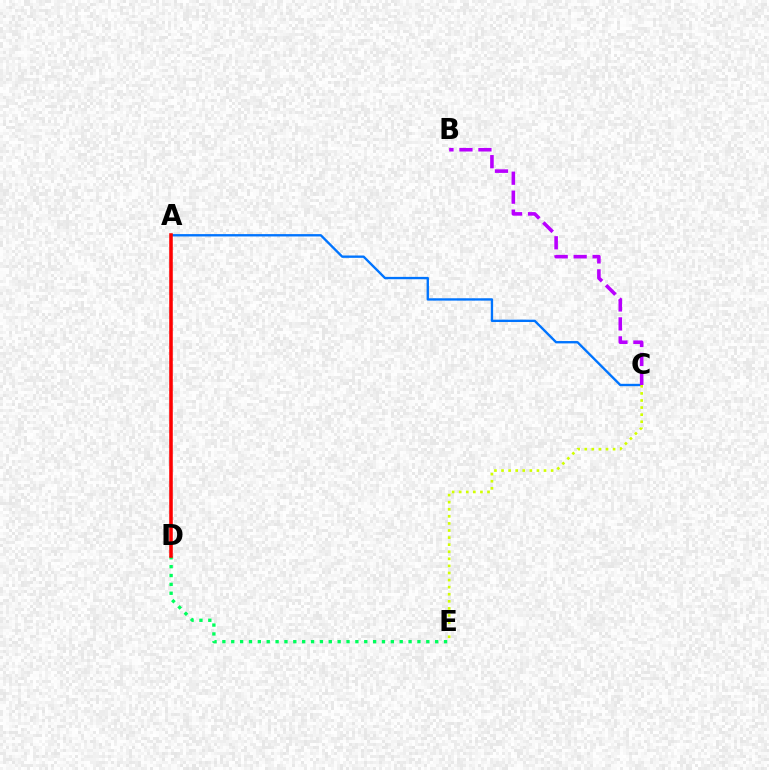{('A', 'C'): [{'color': '#0074ff', 'line_style': 'solid', 'thickness': 1.7}], ('C', 'E'): [{'color': '#d1ff00', 'line_style': 'dotted', 'thickness': 1.92}], ('D', 'E'): [{'color': '#00ff5c', 'line_style': 'dotted', 'thickness': 2.41}], ('A', 'D'): [{'color': '#ff0000', 'line_style': 'solid', 'thickness': 2.56}], ('B', 'C'): [{'color': '#b900ff', 'line_style': 'dashed', 'thickness': 2.58}]}